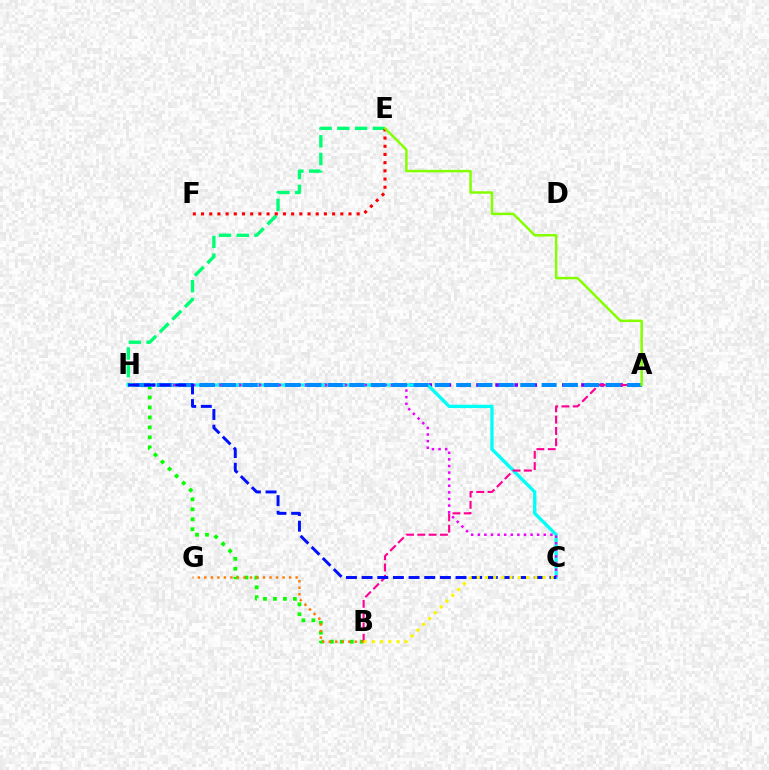{('E', 'H'): [{'color': '#00ff74', 'line_style': 'dashed', 'thickness': 2.41}], ('A', 'H'): [{'color': '#7200ff', 'line_style': 'dotted', 'thickness': 2.59}, {'color': '#008cff', 'line_style': 'dashed', 'thickness': 2.9}], ('B', 'H'): [{'color': '#08ff00', 'line_style': 'dotted', 'thickness': 2.71}], ('C', 'H'): [{'color': '#00fff6', 'line_style': 'solid', 'thickness': 2.38}, {'color': '#ee00ff', 'line_style': 'dotted', 'thickness': 1.79}, {'color': '#0010ff', 'line_style': 'dashed', 'thickness': 2.13}], ('A', 'B'): [{'color': '#ff0094', 'line_style': 'dashed', 'thickness': 1.54}], ('E', 'F'): [{'color': '#ff0000', 'line_style': 'dotted', 'thickness': 2.23}], ('B', 'G'): [{'color': '#ff7c00', 'line_style': 'dotted', 'thickness': 1.77}], ('A', 'E'): [{'color': '#84ff00', 'line_style': 'solid', 'thickness': 1.79}], ('B', 'C'): [{'color': '#fcf500', 'line_style': 'dotted', 'thickness': 2.23}]}